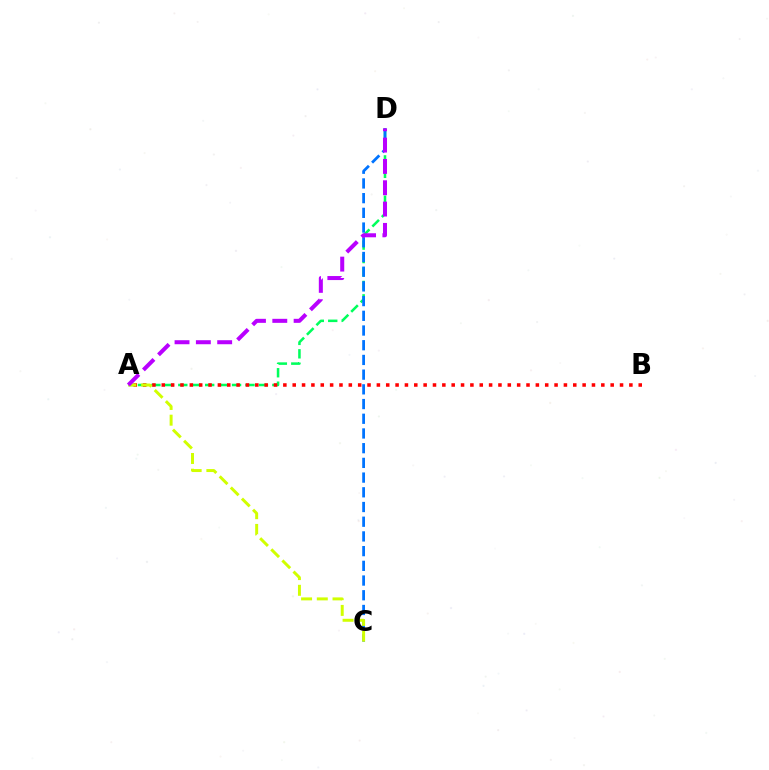{('A', 'D'): [{'color': '#00ff5c', 'line_style': 'dashed', 'thickness': 1.83}, {'color': '#b900ff', 'line_style': 'dashed', 'thickness': 2.9}], ('A', 'B'): [{'color': '#ff0000', 'line_style': 'dotted', 'thickness': 2.54}], ('C', 'D'): [{'color': '#0074ff', 'line_style': 'dashed', 'thickness': 2.0}], ('A', 'C'): [{'color': '#d1ff00', 'line_style': 'dashed', 'thickness': 2.14}]}